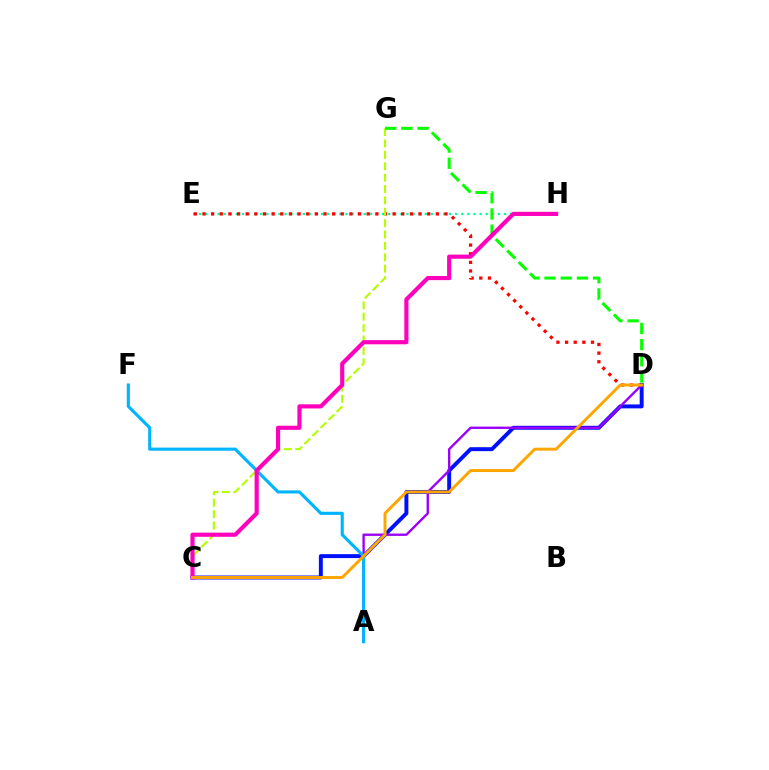{('E', 'H'): [{'color': '#00ff9d', 'line_style': 'dotted', 'thickness': 1.66}], ('D', 'E'): [{'color': '#ff0000', 'line_style': 'dotted', 'thickness': 2.35}], ('C', 'D'): [{'color': '#0010ff', 'line_style': 'solid', 'thickness': 2.84}, {'color': '#ffa500', 'line_style': 'solid', 'thickness': 2.12}], ('C', 'G'): [{'color': '#b3ff00', 'line_style': 'dashed', 'thickness': 1.55}], ('D', 'G'): [{'color': '#08ff00', 'line_style': 'dashed', 'thickness': 2.2}], ('A', 'D'): [{'color': '#9b00ff', 'line_style': 'solid', 'thickness': 1.71}], ('A', 'F'): [{'color': '#00b5ff', 'line_style': 'solid', 'thickness': 2.25}], ('C', 'H'): [{'color': '#ff00bd', 'line_style': 'solid', 'thickness': 2.98}]}